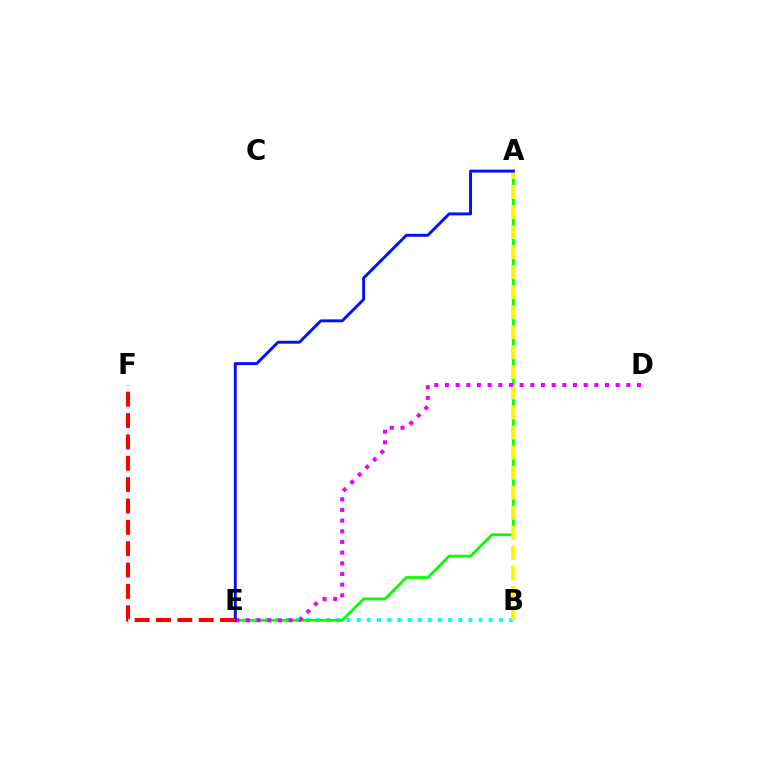{('B', 'E'): [{'color': '#00fff6', 'line_style': 'dotted', 'thickness': 2.76}], ('A', 'E'): [{'color': '#08ff00', 'line_style': 'solid', 'thickness': 2.01}, {'color': '#0010ff', 'line_style': 'solid', 'thickness': 2.1}], ('A', 'B'): [{'color': '#fcf500', 'line_style': 'dashed', 'thickness': 2.72}], ('D', 'E'): [{'color': '#ee00ff', 'line_style': 'dotted', 'thickness': 2.9}], ('E', 'F'): [{'color': '#ff0000', 'line_style': 'dashed', 'thickness': 2.9}]}